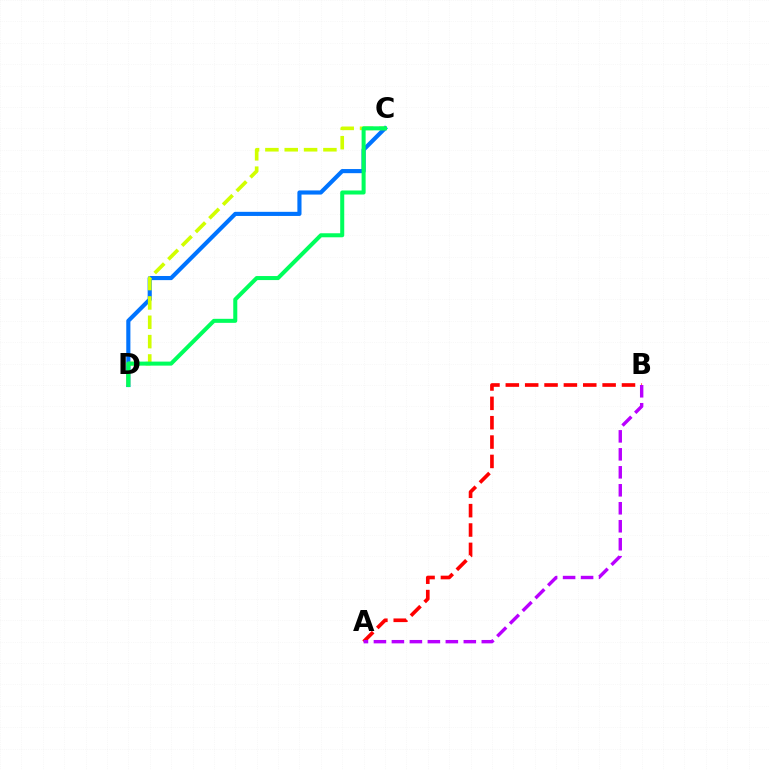{('A', 'B'): [{'color': '#ff0000', 'line_style': 'dashed', 'thickness': 2.63}, {'color': '#b900ff', 'line_style': 'dashed', 'thickness': 2.44}], ('C', 'D'): [{'color': '#0074ff', 'line_style': 'solid', 'thickness': 2.97}, {'color': '#d1ff00', 'line_style': 'dashed', 'thickness': 2.63}, {'color': '#00ff5c', 'line_style': 'solid', 'thickness': 2.9}]}